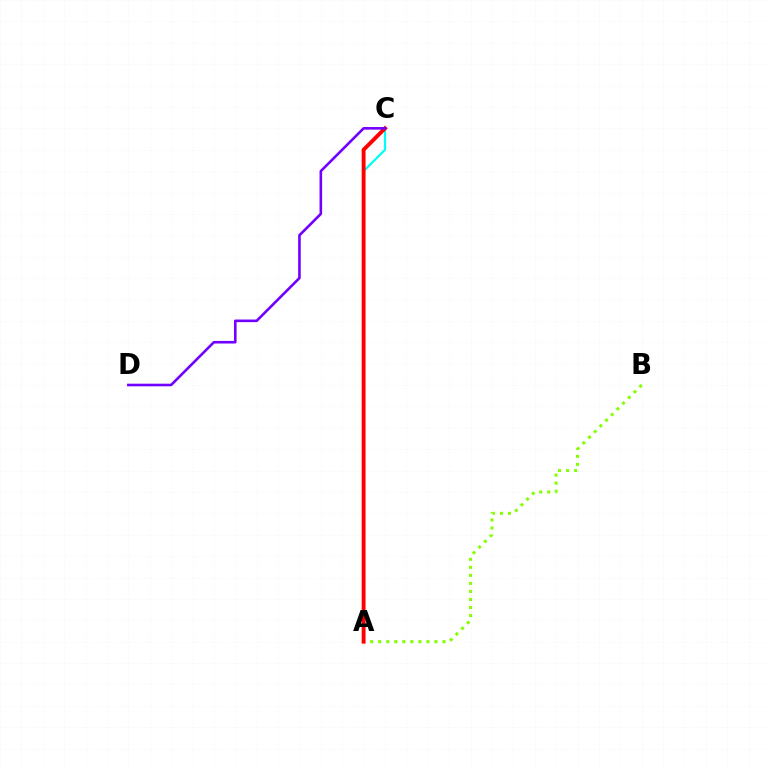{('A', 'C'): [{'color': '#00fff6', 'line_style': 'solid', 'thickness': 1.61}, {'color': '#ff0000', 'line_style': 'solid', 'thickness': 2.8}], ('A', 'B'): [{'color': '#84ff00', 'line_style': 'dotted', 'thickness': 2.18}], ('C', 'D'): [{'color': '#7200ff', 'line_style': 'solid', 'thickness': 1.88}]}